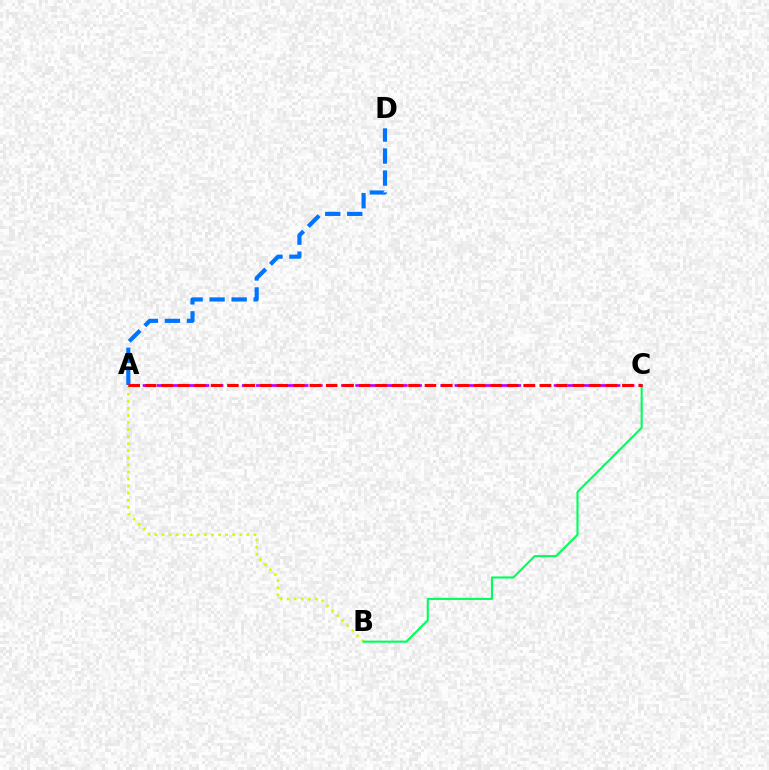{('A', 'B'): [{'color': '#d1ff00', 'line_style': 'dotted', 'thickness': 1.92}], ('A', 'D'): [{'color': '#0074ff', 'line_style': 'dashed', 'thickness': 2.99}], ('B', 'C'): [{'color': '#00ff5c', 'line_style': 'solid', 'thickness': 1.53}], ('A', 'C'): [{'color': '#b900ff', 'line_style': 'dashed', 'thickness': 1.93}, {'color': '#ff0000', 'line_style': 'dashed', 'thickness': 2.24}]}